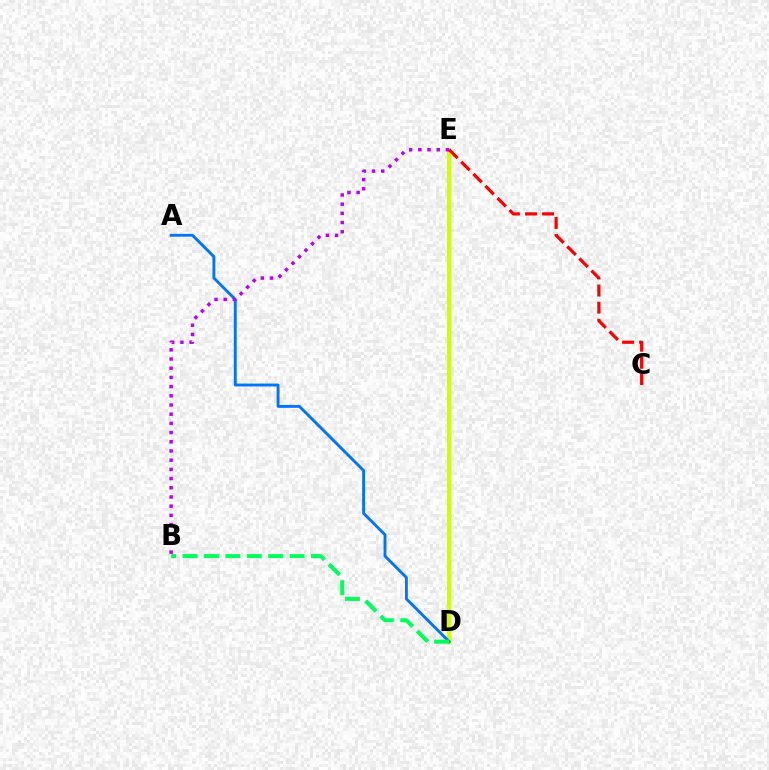{('D', 'E'): [{'color': '#d1ff00', 'line_style': 'solid', 'thickness': 2.99}], ('A', 'D'): [{'color': '#0074ff', 'line_style': 'solid', 'thickness': 2.08}], ('B', 'E'): [{'color': '#b900ff', 'line_style': 'dotted', 'thickness': 2.5}], ('B', 'D'): [{'color': '#00ff5c', 'line_style': 'dashed', 'thickness': 2.91}], ('C', 'E'): [{'color': '#ff0000', 'line_style': 'dashed', 'thickness': 2.32}]}